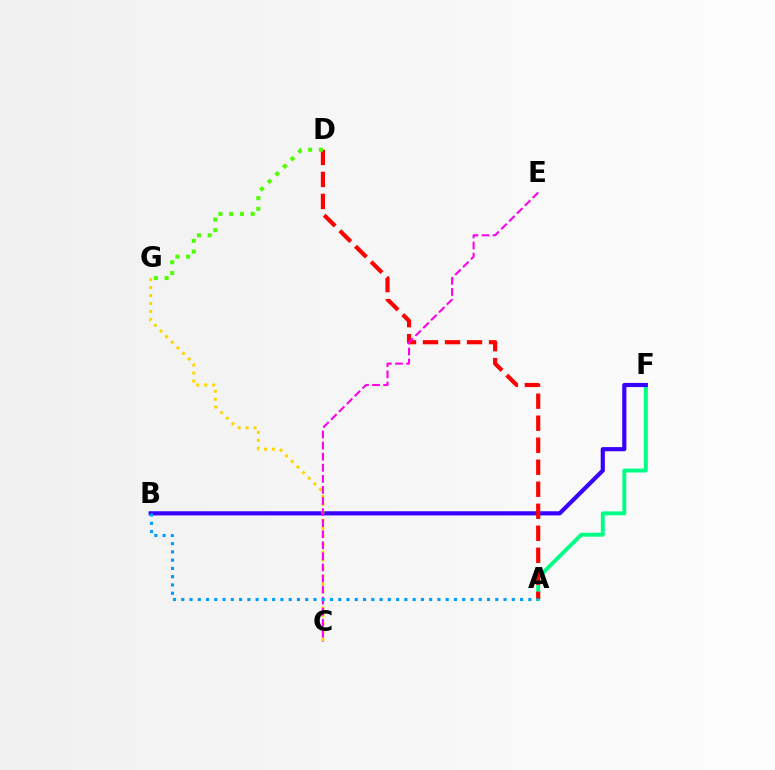{('A', 'F'): [{'color': '#00ff86', 'line_style': 'solid', 'thickness': 2.83}], ('B', 'F'): [{'color': '#3700ff', 'line_style': 'solid', 'thickness': 2.99}], ('A', 'D'): [{'color': '#ff0000', 'line_style': 'dashed', 'thickness': 2.99}], ('C', 'G'): [{'color': '#ffd500', 'line_style': 'dotted', 'thickness': 2.16}], ('C', 'E'): [{'color': '#ff00ed', 'line_style': 'dashed', 'thickness': 1.5}], ('D', 'G'): [{'color': '#4fff00', 'line_style': 'dotted', 'thickness': 2.92}], ('A', 'B'): [{'color': '#009eff', 'line_style': 'dotted', 'thickness': 2.25}]}